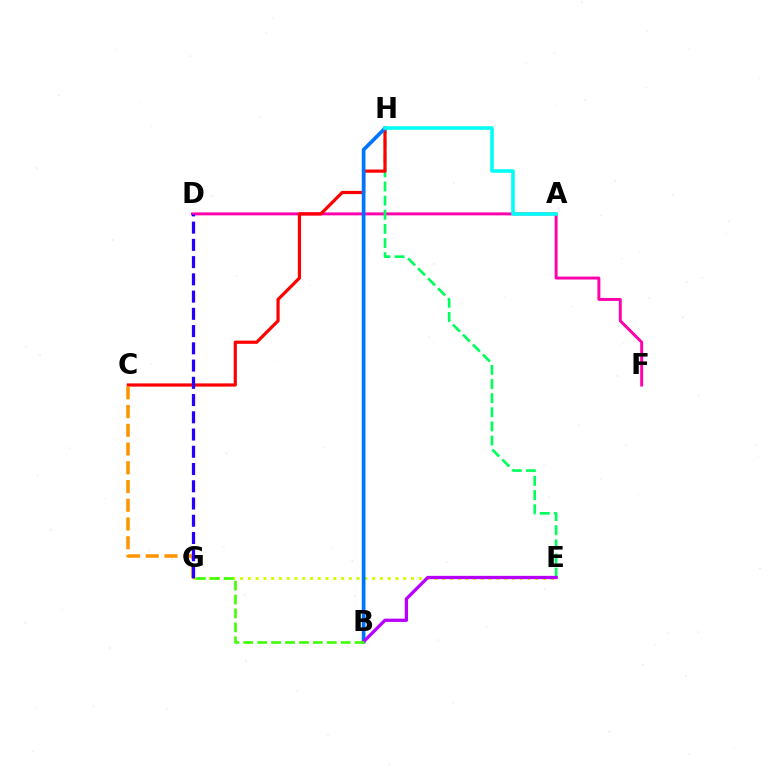{('D', 'F'): [{'color': '#ff00ac', 'line_style': 'solid', 'thickness': 2.11}], ('E', 'H'): [{'color': '#00ff5c', 'line_style': 'dashed', 'thickness': 1.92}], ('C', 'H'): [{'color': '#ff0000', 'line_style': 'solid', 'thickness': 2.3}], ('E', 'G'): [{'color': '#d1ff00', 'line_style': 'dotted', 'thickness': 2.11}], ('B', 'H'): [{'color': '#0074ff', 'line_style': 'solid', 'thickness': 2.66}], ('A', 'H'): [{'color': '#00fff6', 'line_style': 'solid', 'thickness': 2.56}], ('B', 'E'): [{'color': '#b900ff', 'line_style': 'solid', 'thickness': 2.36}], ('C', 'G'): [{'color': '#ff9400', 'line_style': 'dashed', 'thickness': 2.55}], ('D', 'G'): [{'color': '#2500ff', 'line_style': 'dashed', 'thickness': 2.34}], ('B', 'G'): [{'color': '#3dff00', 'line_style': 'dashed', 'thickness': 1.89}]}